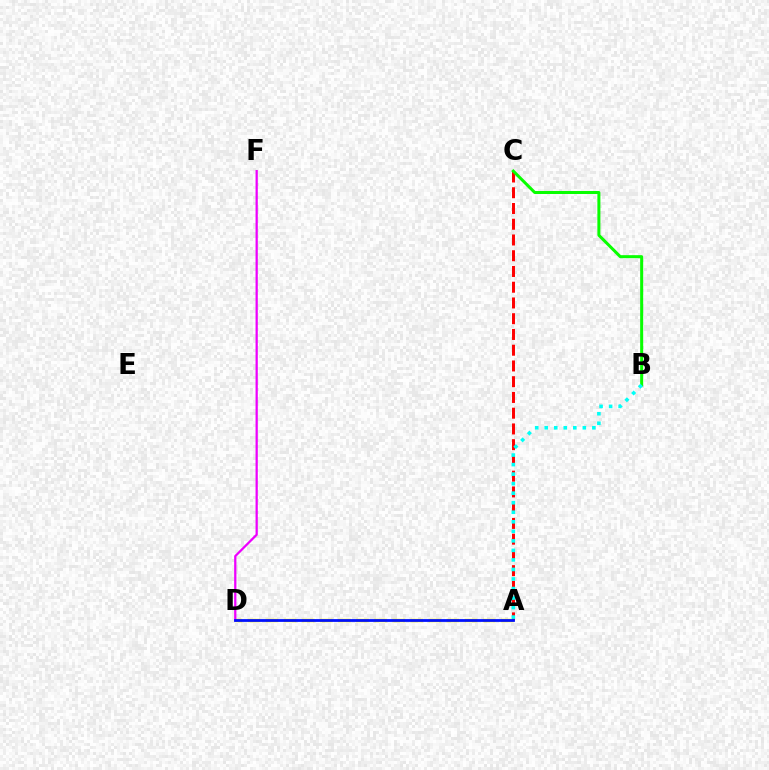{('A', 'D'): [{'color': '#fcf500', 'line_style': 'dashed', 'thickness': 2.46}, {'color': '#0010ff', 'line_style': 'solid', 'thickness': 1.99}], ('A', 'C'): [{'color': '#ff0000', 'line_style': 'dashed', 'thickness': 2.14}], ('B', 'C'): [{'color': '#08ff00', 'line_style': 'solid', 'thickness': 2.17}], ('A', 'B'): [{'color': '#00fff6', 'line_style': 'dotted', 'thickness': 2.59}], ('D', 'F'): [{'color': '#ee00ff', 'line_style': 'solid', 'thickness': 1.62}]}